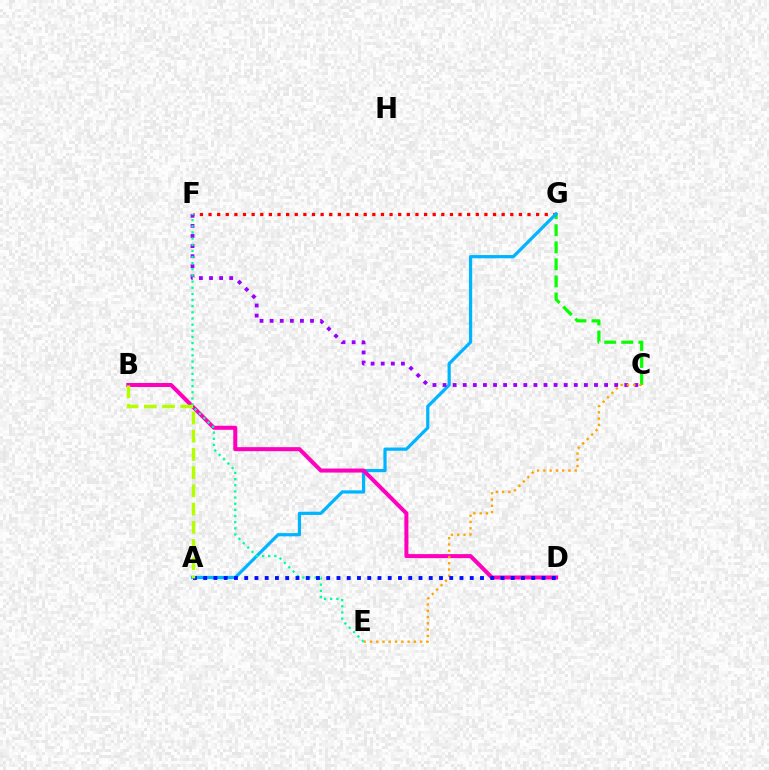{('C', 'G'): [{'color': '#08ff00', 'line_style': 'dashed', 'thickness': 2.32}], ('F', 'G'): [{'color': '#ff0000', 'line_style': 'dotted', 'thickness': 2.34}], ('A', 'G'): [{'color': '#00b5ff', 'line_style': 'solid', 'thickness': 2.32}], ('C', 'F'): [{'color': '#9b00ff', 'line_style': 'dotted', 'thickness': 2.74}], ('B', 'D'): [{'color': '#ff00bd', 'line_style': 'solid', 'thickness': 2.89}], ('C', 'E'): [{'color': '#ffa500', 'line_style': 'dotted', 'thickness': 1.7}], ('E', 'F'): [{'color': '#00ff9d', 'line_style': 'dotted', 'thickness': 1.67}], ('A', 'D'): [{'color': '#0010ff', 'line_style': 'dotted', 'thickness': 2.79}], ('A', 'B'): [{'color': '#b3ff00', 'line_style': 'dashed', 'thickness': 2.47}]}